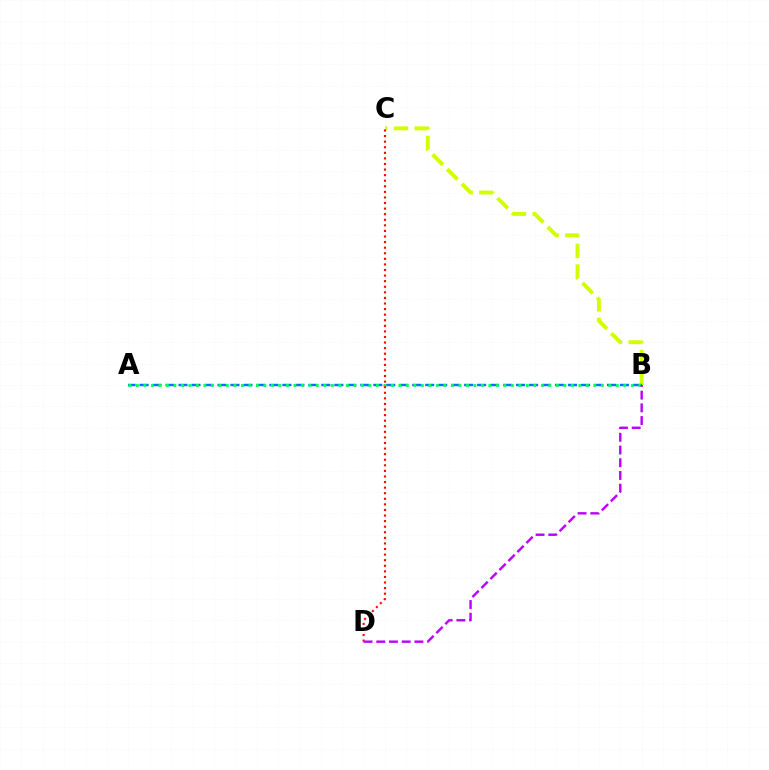{('B', 'C'): [{'color': '#d1ff00', 'line_style': 'dashed', 'thickness': 2.82}], ('A', 'B'): [{'color': '#0074ff', 'line_style': 'dashed', 'thickness': 1.76}, {'color': '#00ff5c', 'line_style': 'dotted', 'thickness': 2.04}], ('C', 'D'): [{'color': '#ff0000', 'line_style': 'dotted', 'thickness': 1.52}], ('B', 'D'): [{'color': '#b900ff', 'line_style': 'dashed', 'thickness': 1.73}]}